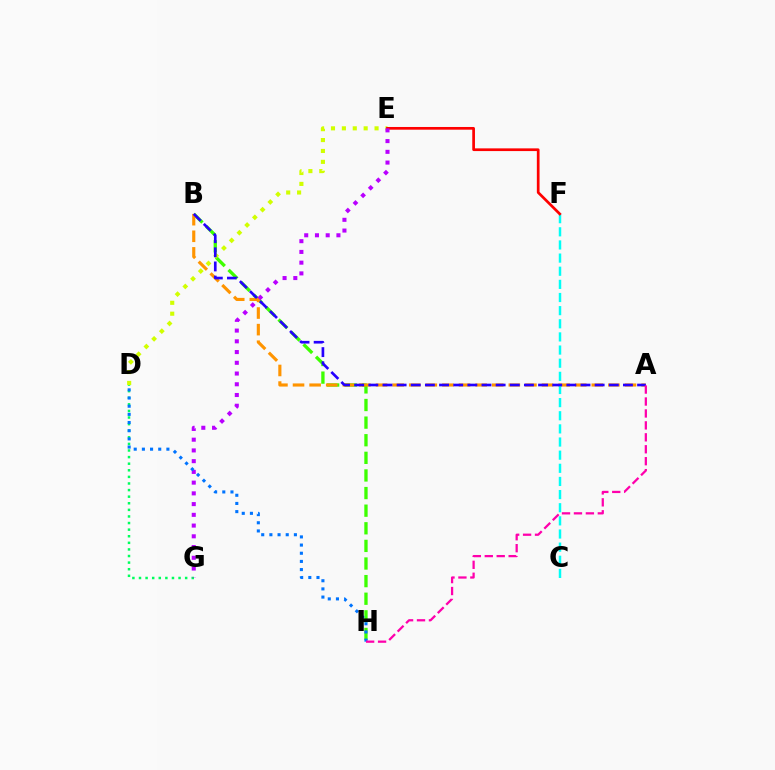{('D', 'G'): [{'color': '#00ff5c', 'line_style': 'dotted', 'thickness': 1.79}], ('B', 'H'): [{'color': '#3dff00', 'line_style': 'dashed', 'thickness': 2.39}], ('A', 'B'): [{'color': '#ff9400', 'line_style': 'dashed', 'thickness': 2.25}, {'color': '#2500ff', 'line_style': 'dashed', 'thickness': 1.92}], ('D', 'E'): [{'color': '#d1ff00', 'line_style': 'dotted', 'thickness': 2.96}], ('C', 'F'): [{'color': '#00fff6', 'line_style': 'dashed', 'thickness': 1.78}], ('E', 'F'): [{'color': '#ff0000', 'line_style': 'solid', 'thickness': 1.95}], ('E', 'G'): [{'color': '#b900ff', 'line_style': 'dotted', 'thickness': 2.92}], ('D', 'H'): [{'color': '#0074ff', 'line_style': 'dotted', 'thickness': 2.22}], ('A', 'H'): [{'color': '#ff00ac', 'line_style': 'dashed', 'thickness': 1.62}]}